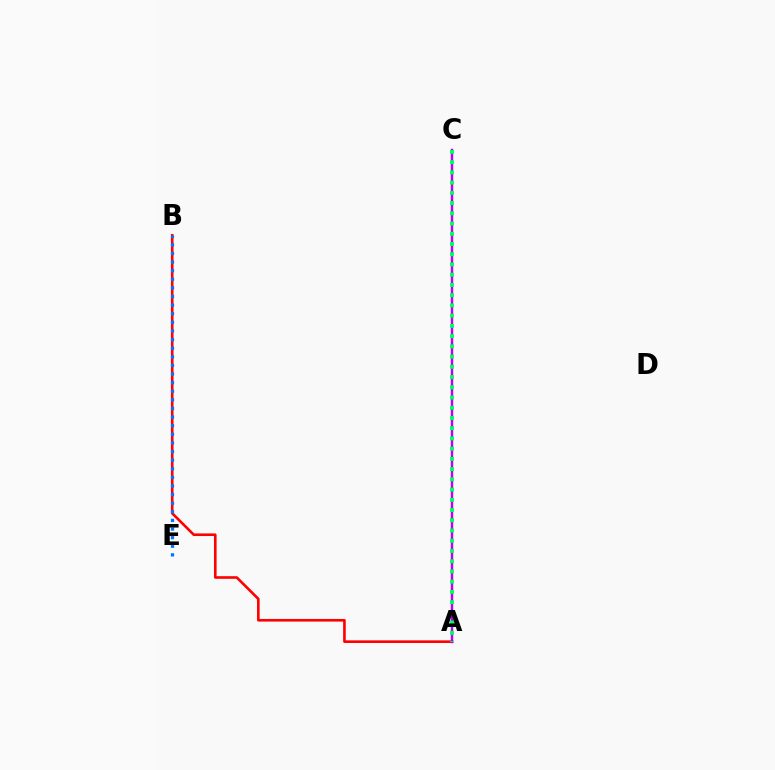{('A', 'C'): [{'color': '#d1ff00', 'line_style': 'dotted', 'thickness': 1.63}, {'color': '#b900ff', 'line_style': 'solid', 'thickness': 1.76}, {'color': '#00ff5c', 'line_style': 'dotted', 'thickness': 2.78}], ('A', 'B'): [{'color': '#ff0000', 'line_style': 'solid', 'thickness': 1.89}], ('B', 'E'): [{'color': '#0074ff', 'line_style': 'dotted', 'thickness': 2.34}]}